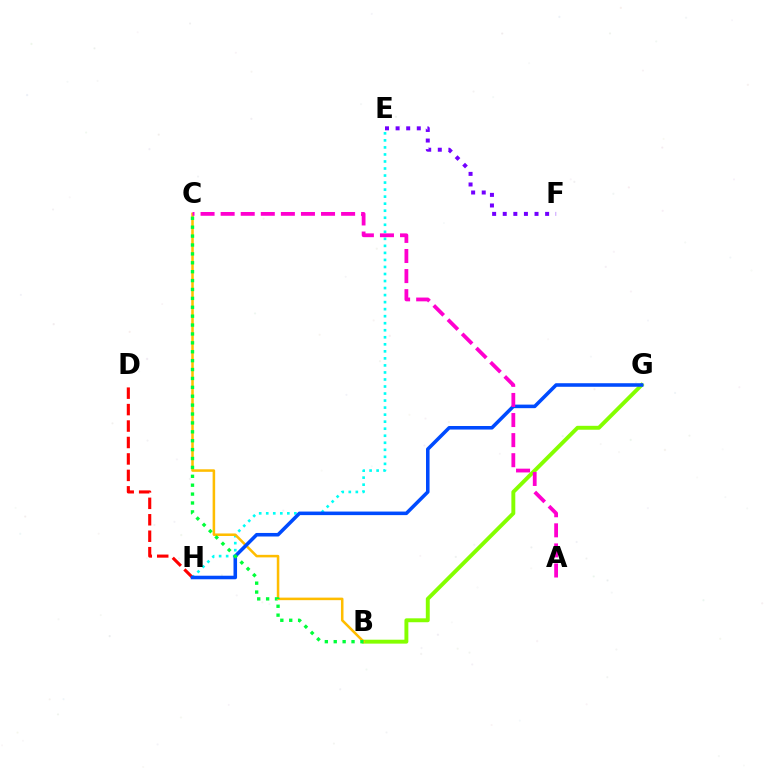{('E', 'H'): [{'color': '#00fff6', 'line_style': 'dotted', 'thickness': 1.91}], ('D', 'H'): [{'color': '#ff0000', 'line_style': 'dashed', 'thickness': 2.23}], ('E', 'F'): [{'color': '#7200ff', 'line_style': 'dotted', 'thickness': 2.88}], ('B', 'G'): [{'color': '#84ff00', 'line_style': 'solid', 'thickness': 2.82}], ('B', 'C'): [{'color': '#ffbd00', 'line_style': 'solid', 'thickness': 1.83}, {'color': '#00ff39', 'line_style': 'dotted', 'thickness': 2.42}], ('G', 'H'): [{'color': '#004bff', 'line_style': 'solid', 'thickness': 2.56}], ('A', 'C'): [{'color': '#ff00cf', 'line_style': 'dashed', 'thickness': 2.73}]}